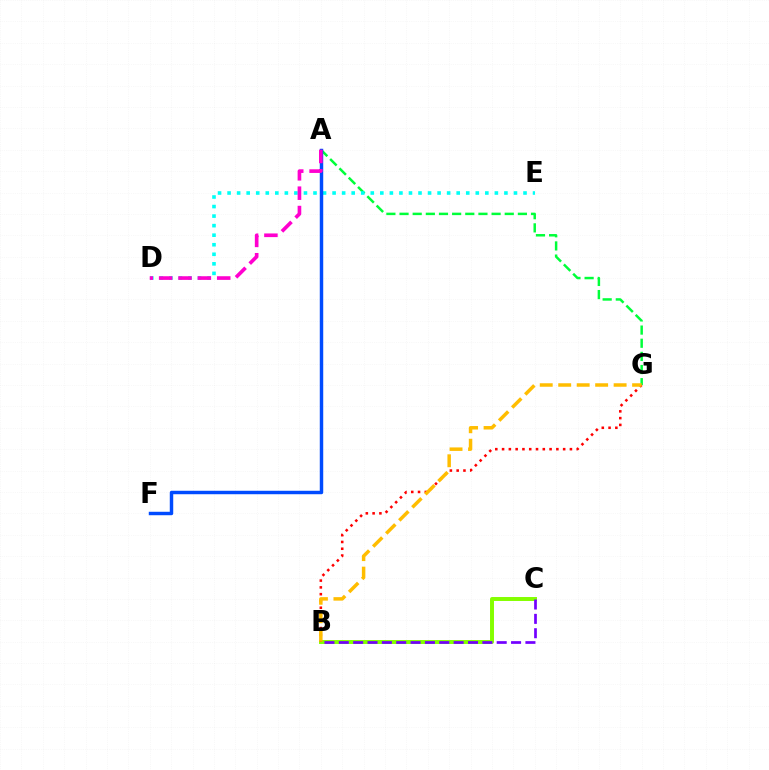{('B', 'C'): [{'color': '#84ff00', 'line_style': 'solid', 'thickness': 2.84}, {'color': '#7200ff', 'line_style': 'dashed', 'thickness': 1.95}], ('A', 'G'): [{'color': '#00ff39', 'line_style': 'dashed', 'thickness': 1.79}], ('B', 'G'): [{'color': '#ff0000', 'line_style': 'dotted', 'thickness': 1.84}, {'color': '#ffbd00', 'line_style': 'dashed', 'thickness': 2.51}], ('D', 'E'): [{'color': '#00fff6', 'line_style': 'dotted', 'thickness': 2.59}], ('A', 'F'): [{'color': '#004bff', 'line_style': 'solid', 'thickness': 2.49}], ('A', 'D'): [{'color': '#ff00cf', 'line_style': 'dashed', 'thickness': 2.63}]}